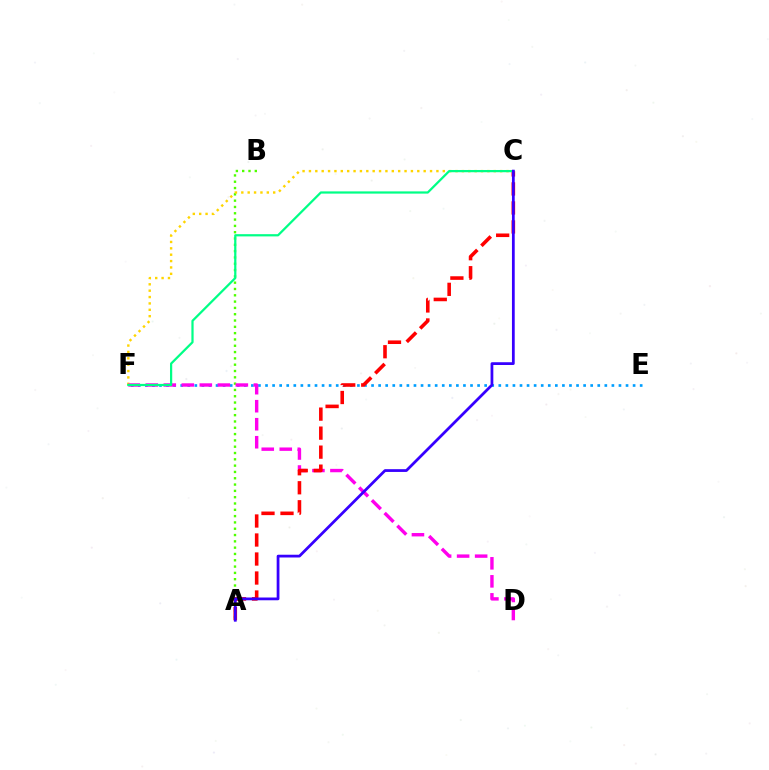{('A', 'B'): [{'color': '#4fff00', 'line_style': 'dotted', 'thickness': 1.71}], ('C', 'F'): [{'color': '#ffd500', 'line_style': 'dotted', 'thickness': 1.73}, {'color': '#00ff86', 'line_style': 'solid', 'thickness': 1.61}], ('E', 'F'): [{'color': '#009eff', 'line_style': 'dotted', 'thickness': 1.92}], ('D', 'F'): [{'color': '#ff00ed', 'line_style': 'dashed', 'thickness': 2.45}], ('A', 'C'): [{'color': '#ff0000', 'line_style': 'dashed', 'thickness': 2.58}, {'color': '#3700ff', 'line_style': 'solid', 'thickness': 1.99}]}